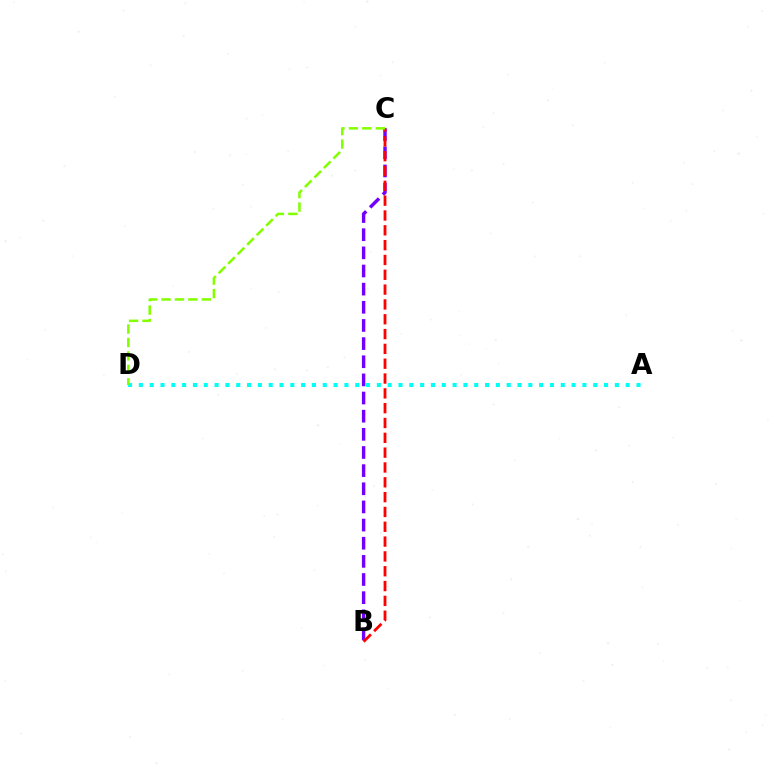{('A', 'D'): [{'color': '#00fff6', 'line_style': 'dotted', 'thickness': 2.94}], ('B', 'C'): [{'color': '#7200ff', 'line_style': 'dashed', 'thickness': 2.47}, {'color': '#ff0000', 'line_style': 'dashed', 'thickness': 2.01}], ('C', 'D'): [{'color': '#84ff00', 'line_style': 'dashed', 'thickness': 1.83}]}